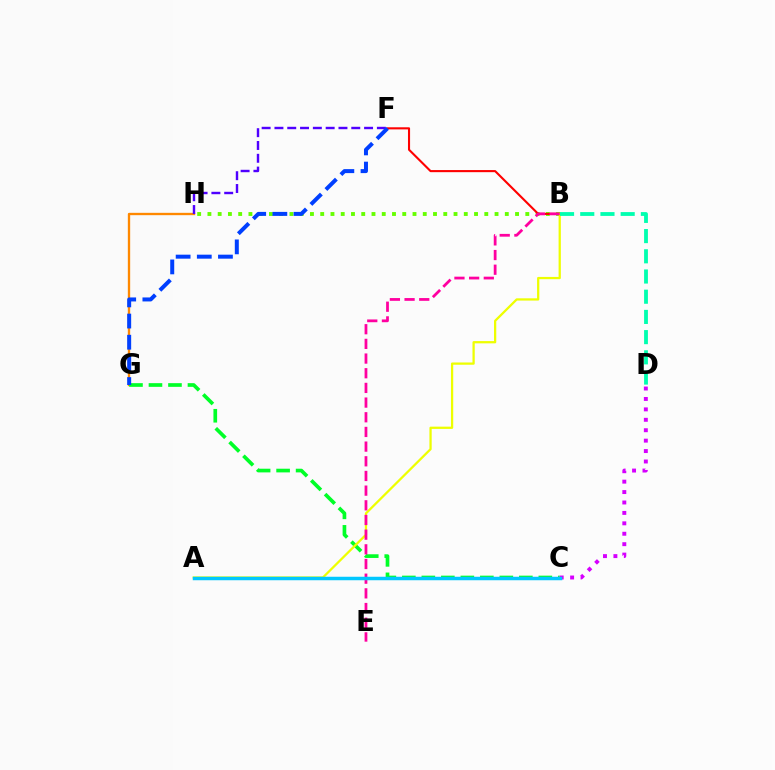{('B', 'H'): [{'color': '#66ff00', 'line_style': 'dotted', 'thickness': 2.79}], ('G', 'H'): [{'color': '#ff8800', 'line_style': 'solid', 'thickness': 1.68}], ('F', 'H'): [{'color': '#4f00ff', 'line_style': 'dashed', 'thickness': 1.74}], ('B', 'F'): [{'color': '#ff0000', 'line_style': 'solid', 'thickness': 1.52}], ('C', 'G'): [{'color': '#00ff27', 'line_style': 'dashed', 'thickness': 2.65}], ('A', 'B'): [{'color': '#eeff00', 'line_style': 'solid', 'thickness': 1.63}], ('F', 'G'): [{'color': '#003fff', 'line_style': 'dashed', 'thickness': 2.87}], ('B', 'D'): [{'color': '#00ffaf', 'line_style': 'dashed', 'thickness': 2.75}], ('C', 'D'): [{'color': '#d600ff', 'line_style': 'dotted', 'thickness': 2.83}], ('B', 'E'): [{'color': '#ff00a0', 'line_style': 'dashed', 'thickness': 1.99}], ('A', 'C'): [{'color': '#00c7ff', 'line_style': 'solid', 'thickness': 2.51}]}